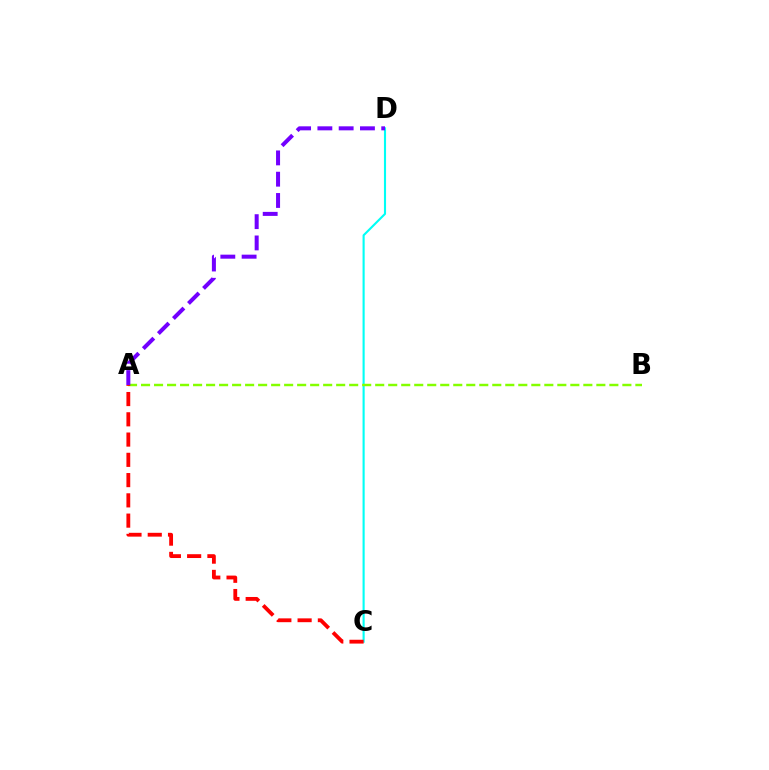{('C', 'D'): [{'color': '#00fff6', 'line_style': 'solid', 'thickness': 1.52}], ('A', 'B'): [{'color': '#84ff00', 'line_style': 'dashed', 'thickness': 1.77}], ('A', 'D'): [{'color': '#7200ff', 'line_style': 'dashed', 'thickness': 2.89}], ('A', 'C'): [{'color': '#ff0000', 'line_style': 'dashed', 'thickness': 2.75}]}